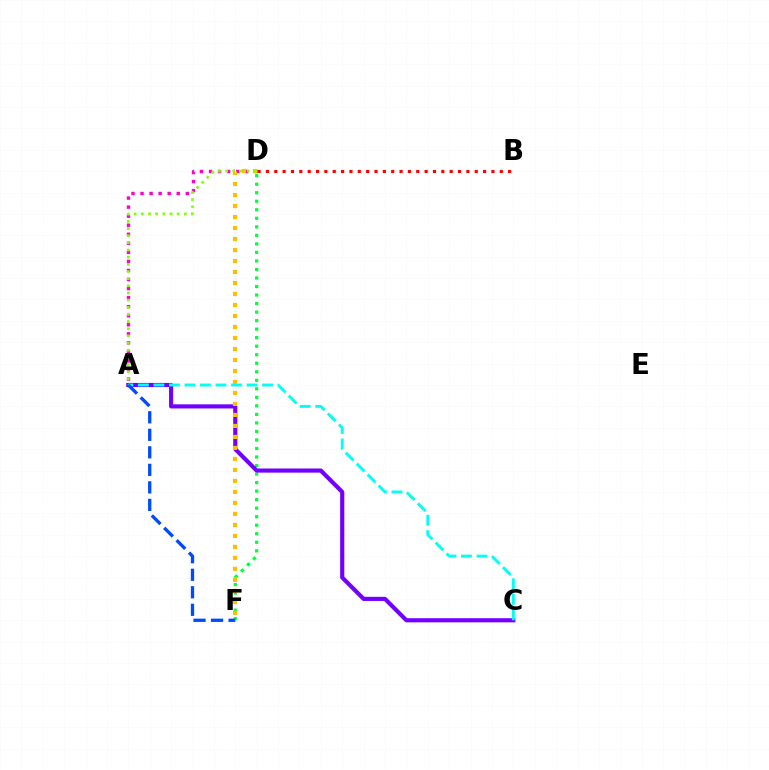{('D', 'F'): [{'color': '#00ff39', 'line_style': 'dotted', 'thickness': 2.32}, {'color': '#ffbd00', 'line_style': 'dotted', 'thickness': 2.99}], ('A', 'D'): [{'color': '#ff00cf', 'line_style': 'dotted', 'thickness': 2.46}, {'color': '#84ff00', 'line_style': 'dotted', 'thickness': 1.95}], ('B', 'D'): [{'color': '#ff0000', 'line_style': 'dotted', 'thickness': 2.27}], ('A', 'C'): [{'color': '#7200ff', 'line_style': 'solid', 'thickness': 2.98}, {'color': '#00fff6', 'line_style': 'dashed', 'thickness': 2.11}], ('A', 'F'): [{'color': '#004bff', 'line_style': 'dashed', 'thickness': 2.38}]}